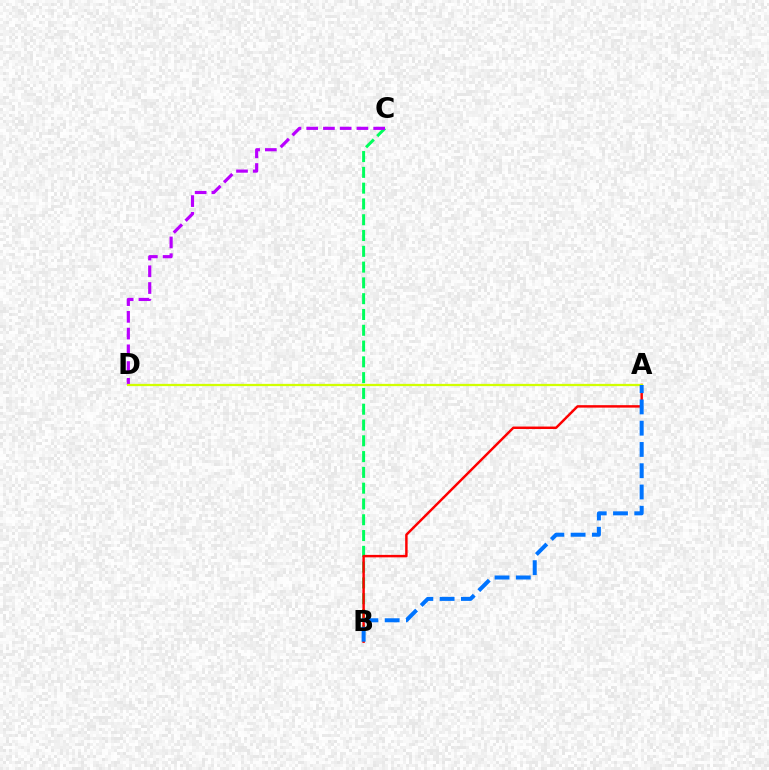{('B', 'C'): [{'color': '#00ff5c', 'line_style': 'dashed', 'thickness': 2.15}], ('A', 'B'): [{'color': '#ff0000', 'line_style': 'solid', 'thickness': 1.77}, {'color': '#0074ff', 'line_style': 'dashed', 'thickness': 2.89}], ('C', 'D'): [{'color': '#b900ff', 'line_style': 'dashed', 'thickness': 2.27}], ('A', 'D'): [{'color': '#d1ff00', 'line_style': 'solid', 'thickness': 1.63}]}